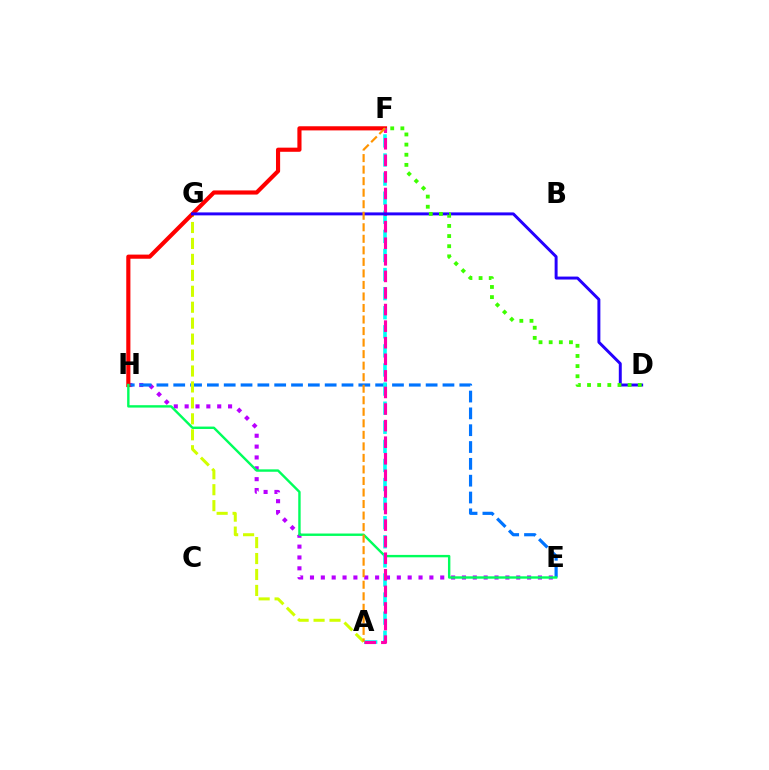{('E', 'H'): [{'color': '#b900ff', 'line_style': 'dotted', 'thickness': 2.95}, {'color': '#0074ff', 'line_style': 'dashed', 'thickness': 2.29}, {'color': '#00ff5c', 'line_style': 'solid', 'thickness': 1.73}], ('A', 'G'): [{'color': '#d1ff00', 'line_style': 'dashed', 'thickness': 2.17}], ('F', 'H'): [{'color': '#ff0000', 'line_style': 'solid', 'thickness': 2.98}], ('A', 'F'): [{'color': '#00fff6', 'line_style': 'dashed', 'thickness': 2.59}, {'color': '#ff00ac', 'line_style': 'dashed', 'thickness': 2.25}, {'color': '#ff9400', 'line_style': 'dashed', 'thickness': 1.57}], ('D', 'G'): [{'color': '#2500ff', 'line_style': 'solid', 'thickness': 2.13}], ('D', 'F'): [{'color': '#3dff00', 'line_style': 'dotted', 'thickness': 2.76}]}